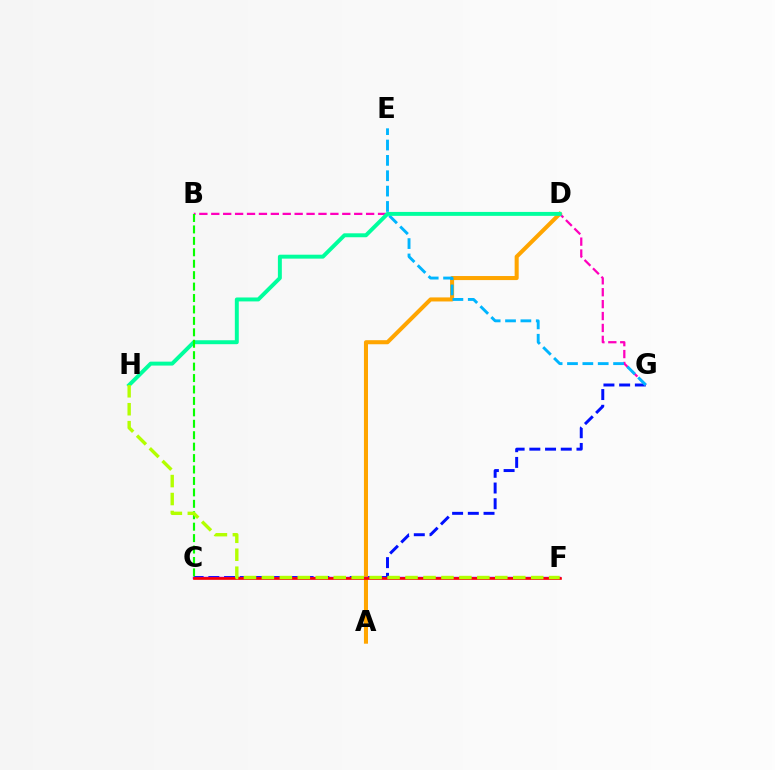{('C', 'G'): [{'color': '#0010ff', 'line_style': 'dashed', 'thickness': 2.13}], ('A', 'D'): [{'color': '#ffa500', 'line_style': 'solid', 'thickness': 2.92}], ('B', 'G'): [{'color': '#ff00bd', 'line_style': 'dashed', 'thickness': 1.62}], ('E', 'G'): [{'color': '#00b5ff', 'line_style': 'dashed', 'thickness': 2.09}], ('C', 'F'): [{'color': '#9b00ff', 'line_style': 'solid', 'thickness': 1.75}, {'color': '#ff0000', 'line_style': 'solid', 'thickness': 1.88}], ('D', 'H'): [{'color': '#00ff9d', 'line_style': 'solid', 'thickness': 2.83}], ('B', 'C'): [{'color': '#08ff00', 'line_style': 'dashed', 'thickness': 1.55}], ('F', 'H'): [{'color': '#b3ff00', 'line_style': 'dashed', 'thickness': 2.44}]}